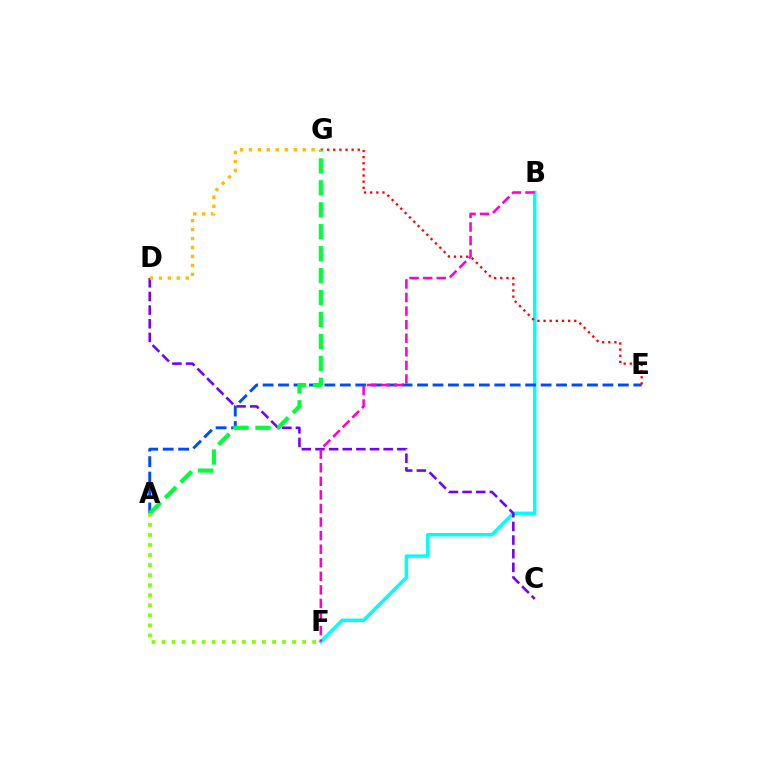{('B', 'F'): [{'color': '#00fff6', 'line_style': 'solid', 'thickness': 2.53}, {'color': '#ff00cf', 'line_style': 'dashed', 'thickness': 1.84}], ('A', 'E'): [{'color': '#004bff', 'line_style': 'dashed', 'thickness': 2.1}], ('E', 'G'): [{'color': '#ff0000', 'line_style': 'dotted', 'thickness': 1.67}], ('C', 'D'): [{'color': '#7200ff', 'line_style': 'dashed', 'thickness': 1.85}], ('A', 'G'): [{'color': '#00ff39', 'line_style': 'dashed', 'thickness': 2.98}], ('A', 'F'): [{'color': '#84ff00', 'line_style': 'dotted', 'thickness': 2.73}], ('D', 'G'): [{'color': '#ffbd00', 'line_style': 'dotted', 'thickness': 2.43}]}